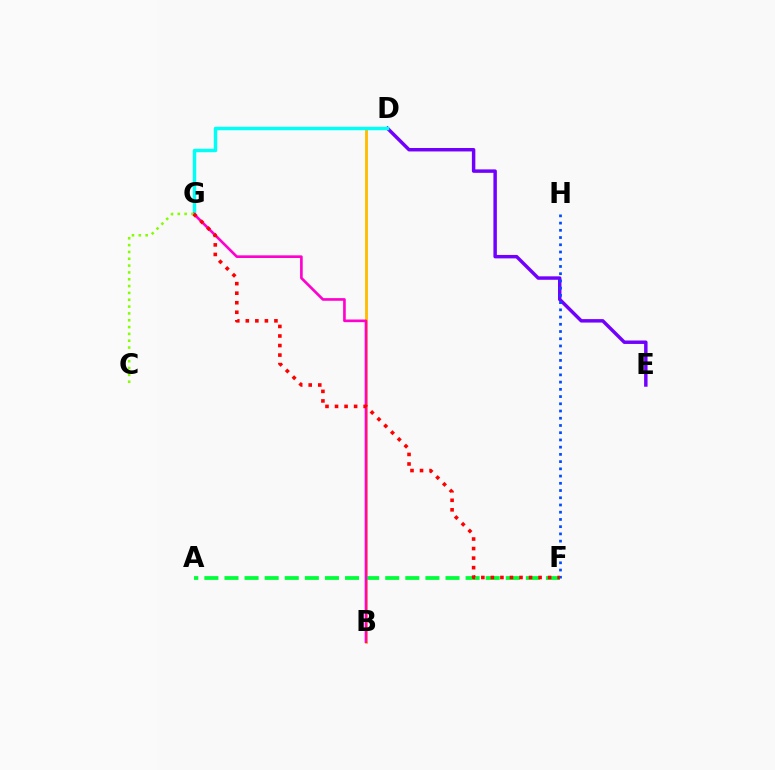{('B', 'D'): [{'color': '#ffbd00', 'line_style': 'solid', 'thickness': 2.05}], ('D', 'E'): [{'color': '#7200ff', 'line_style': 'solid', 'thickness': 2.48}], ('A', 'F'): [{'color': '#00ff39', 'line_style': 'dashed', 'thickness': 2.73}], ('D', 'G'): [{'color': '#00fff6', 'line_style': 'solid', 'thickness': 2.48}], ('B', 'G'): [{'color': '#ff00cf', 'line_style': 'solid', 'thickness': 1.91}], ('F', 'H'): [{'color': '#004bff', 'line_style': 'dotted', 'thickness': 1.96}], ('C', 'G'): [{'color': '#84ff00', 'line_style': 'dotted', 'thickness': 1.86}], ('F', 'G'): [{'color': '#ff0000', 'line_style': 'dotted', 'thickness': 2.59}]}